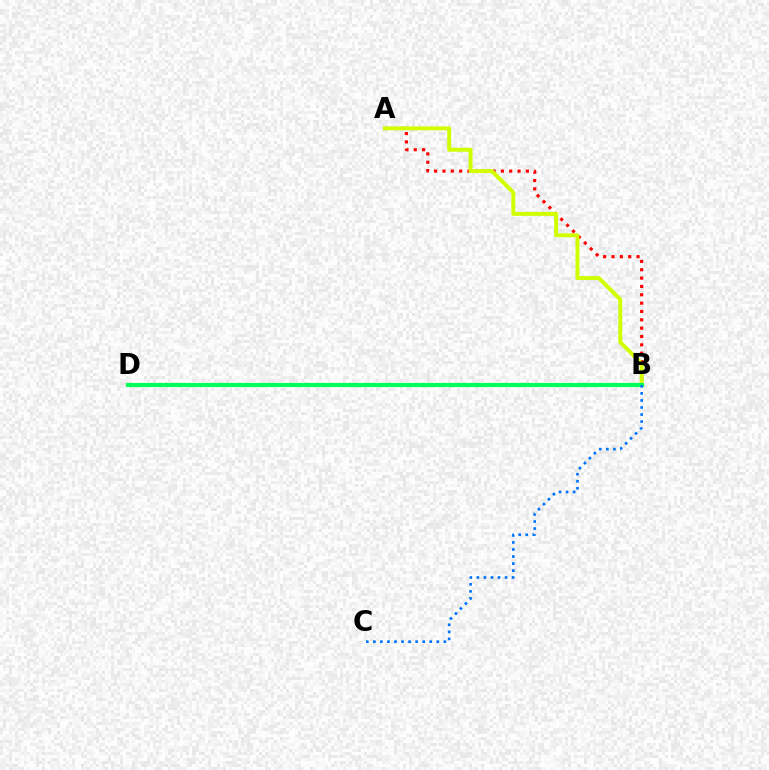{('A', 'B'): [{'color': '#ff0000', 'line_style': 'dotted', 'thickness': 2.27}, {'color': '#d1ff00', 'line_style': 'solid', 'thickness': 2.84}], ('B', 'D'): [{'color': '#b900ff', 'line_style': 'dashed', 'thickness': 1.72}, {'color': '#00ff5c', 'line_style': 'solid', 'thickness': 2.97}], ('B', 'C'): [{'color': '#0074ff', 'line_style': 'dotted', 'thickness': 1.92}]}